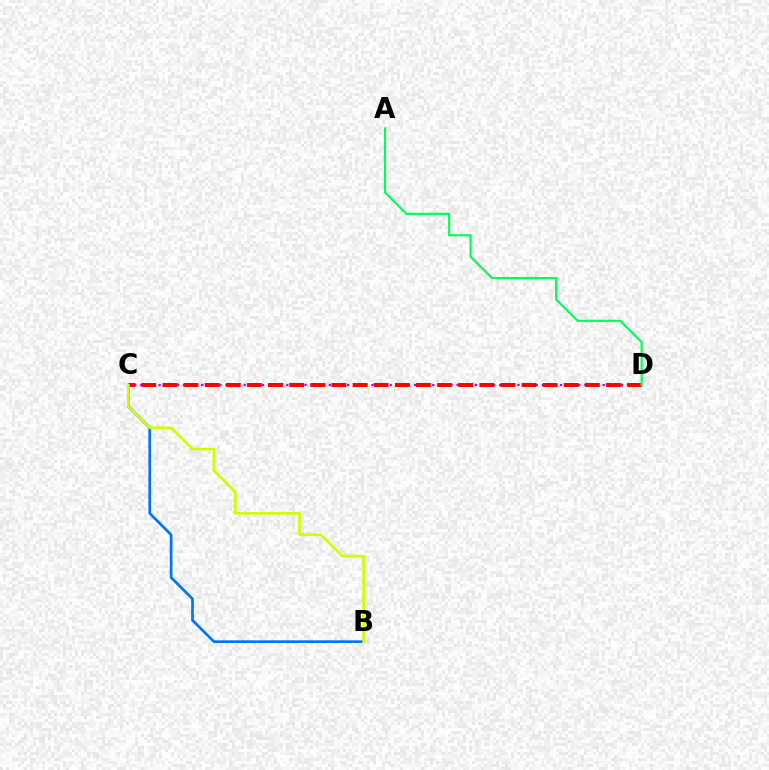{('B', 'C'): [{'color': '#0074ff', 'line_style': 'solid', 'thickness': 1.93}, {'color': '#d1ff00', 'line_style': 'solid', 'thickness': 1.94}], ('C', 'D'): [{'color': '#b900ff', 'line_style': 'dotted', 'thickness': 1.65}, {'color': '#ff0000', 'line_style': 'dashed', 'thickness': 2.87}], ('A', 'D'): [{'color': '#00ff5c', 'line_style': 'solid', 'thickness': 1.56}]}